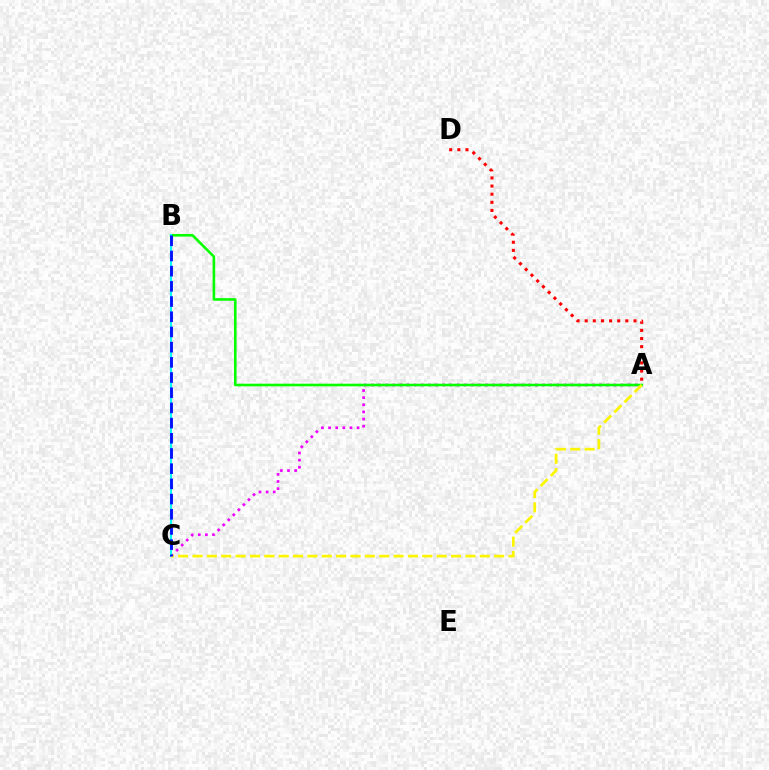{('A', 'C'): [{'color': '#ee00ff', 'line_style': 'dotted', 'thickness': 1.94}, {'color': '#fcf500', 'line_style': 'dashed', 'thickness': 1.95}], ('A', 'D'): [{'color': '#ff0000', 'line_style': 'dotted', 'thickness': 2.21}], ('A', 'B'): [{'color': '#08ff00', 'line_style': 'solid', 'thickness': 1.89}], ('B', 'C'): [{'color': '#00fff6', 'line_style': 'solid', 'thickness': 1.52}, {'color': '#0010ff', 'line_style': 'dashed', 'thickness': 2.06}]}